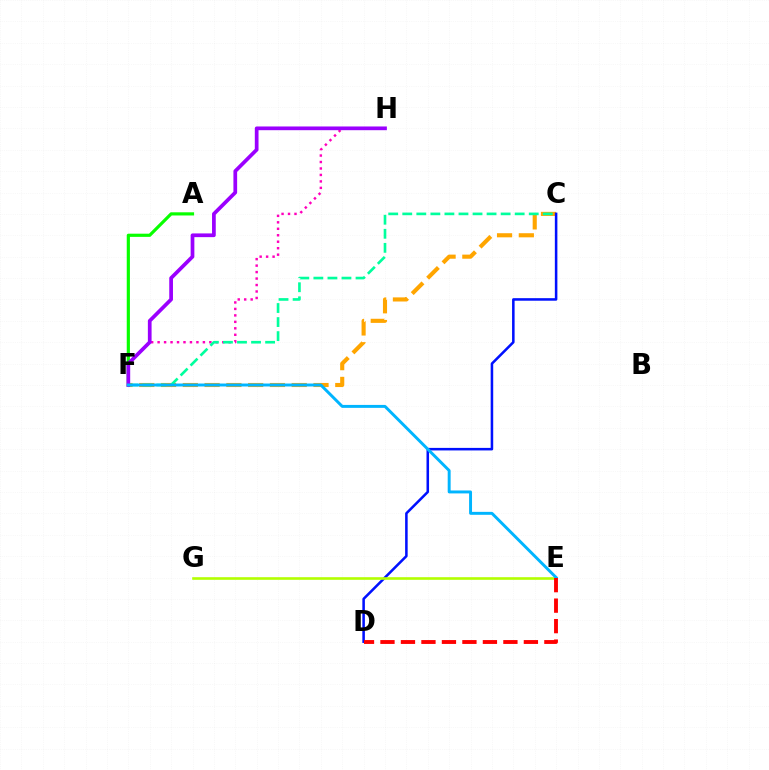{('C', 'F'): [{'color': '#ffa500', 'line_style': 'dashed', 'thickness': 2.96}, {'color': '#00ff9d', 'line_style': 'dashed', 'thickness': 1.91}], ('F', 'H'): [{'color': '#ff00bd', 'line_style': 'dotted', 'thickness': 1.76}, {'color': '#9b00ff', 'line_style': 'solid', 'thickness': 2.68}], ('C', 'D'): [{'color': '#0010ff', 'line_style': 'solid', 'thickness': 1.83}], ('E', 'G'): [{'color': '#b3ff00', 'line_style': 'solid', 'thickness': 1.88}], ('A', 'F'): [{'color': '#08ff00', 'line_style': 'solid', 'thickness': 2.29}], ('E', 'F'): [{'color': '#00b5ff', 'line_style': 'solid', 'thickness': 2.12}], ('D', 'E'): [{'color': '#ff0000', 'line_style': 'dashed', 'thickness': 2.78}]}